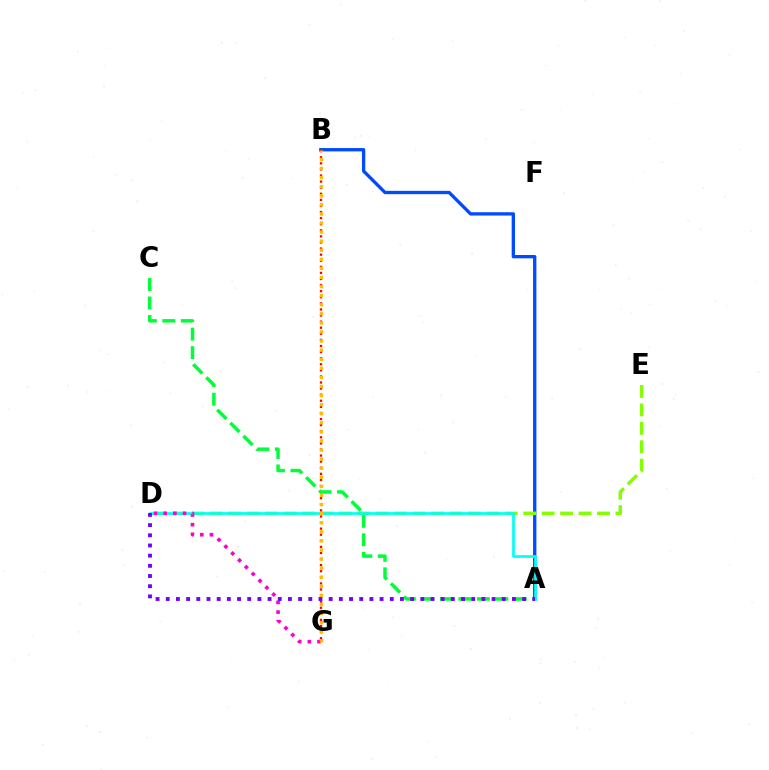{('A', 'B'): [{'color': '#004bff', 'line_style': 'solid', 'thickness': 2.39}], ('D', 'E'): [{'color': '#84ff00', 'line_style': 'dashed', 'thickness': 2.51}], ('B', 'G'): [{'color': '#ff0000', 'line_style': 'dotted', 'thickness': 1.65}, {'color': '#ffbd00', 'line_style': 'dotted', 'thickness': 2.47}], ('A', 'D'): [{'color': '#00fff6', 'line_style': 'solid', 'thickness': 1.95}, {'color': '#7200ff', 'line_style': 'dotted', 'thickness': 2.77}], ('D', 'G'): [{'color': '#ff00cf', 'line_style': 'dotted', 'thickness': 2.63}], ('A', 'C'): [{'color': '#00ff39', 'line_style': 'dashed', 'thickness': 2.51}]}